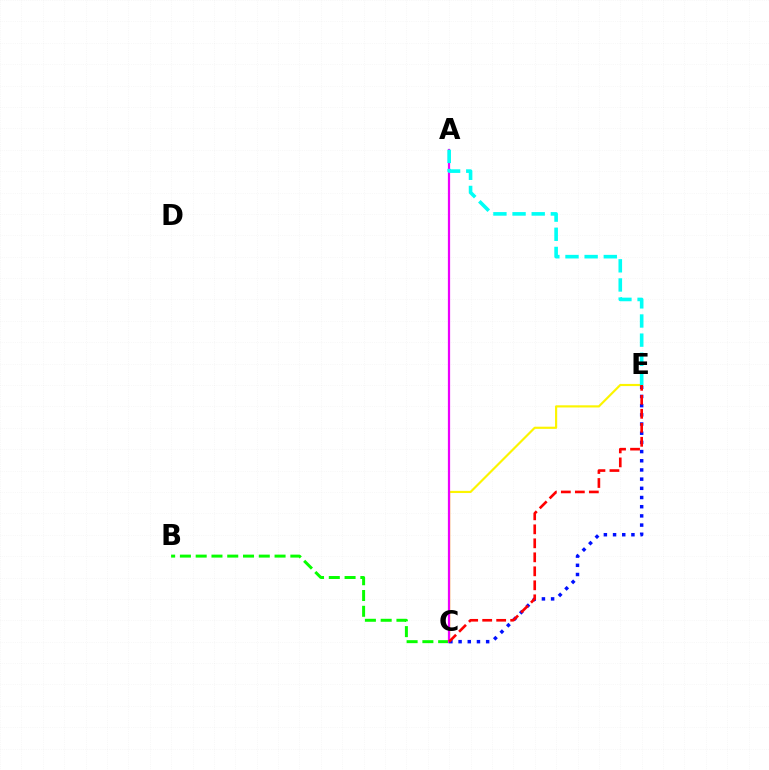{('C', 'E'): [{'color': '#fcf500', 'line_style': 'solid', 'thickness': 1.56}, {'color': '#0010ff', 'line_style': 'dotted', 'thickness': 2.5}, {'color': '#ff0000', 'line_style': 'dashed', 'thickness': 1.9}], ('B', 'C'): [{'color': '#08ff00', 'line_style': 'dashed', 'thickness': 2.14}], ('A', 'C'): [{'color': '#ee00ff', 'line_style': 'solid', 'thickness': 1.61}], ('A', 'E'): [{'color': '#00fff6', 'line_style': 'dashed', 'thickness': 2.6}]}